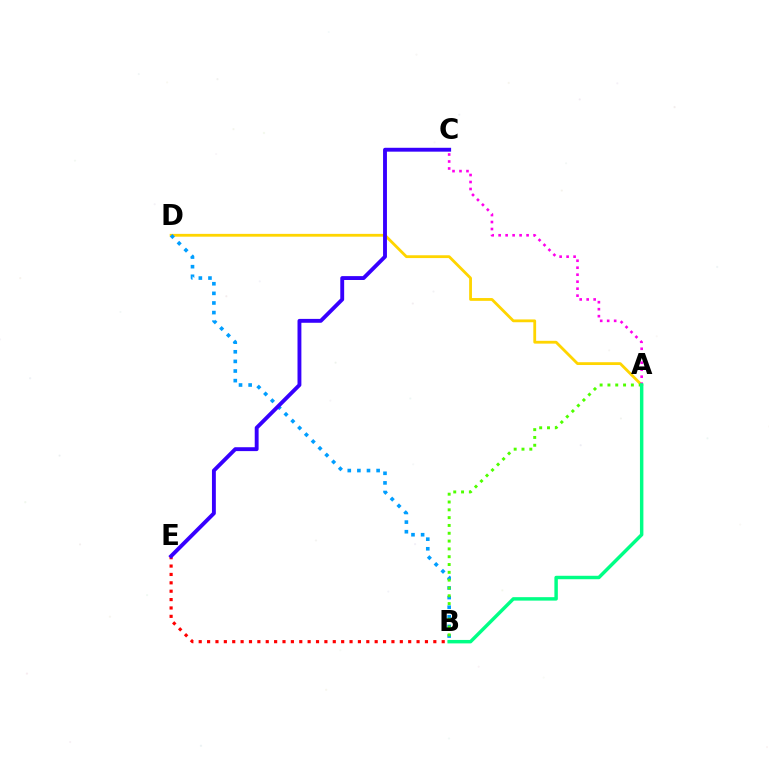{('A', 'D'): [{'color': '#ffd500', 'line_style': 'solid', 'thickness': 2.02}], ('B', 'E'): [{'color': '#ff0000', 'line_style': 'dotted', 'thickness': 2.28}], ('A', 'C'): [{'color': '#ff00ed', 'line_style': 'dotted', 'thickness': 1.9}], ('B', 'D'): [{'color': '#009eff', 'line_style': 'dotted', 'thickness': 2.61}], ('C', 'E'): [{'color': '#3700ff', 'line_style': 'solid', 'thickness': 2.79}], ('A', 'B'): [{'color': '#4fff00', 'line_style': 'dotted', 'thickness': 2.12}, {'color': '#00ff86', 'line_style': 'solid', 'thickness': 2.49}]}